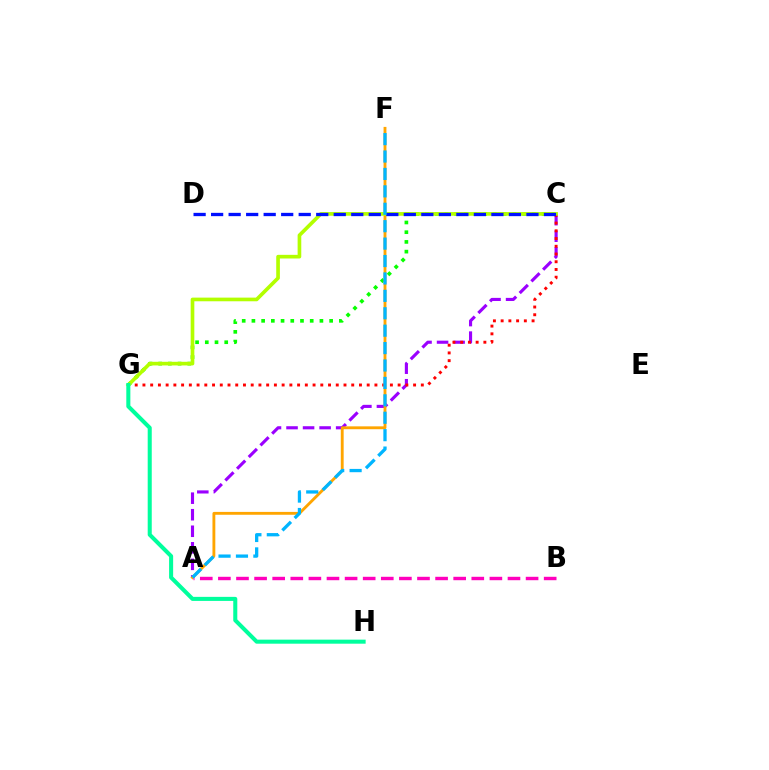{('A', 'C'): [{'color': '#9b00ff', 'line_style': 'dashed', 'thickness': 2.25}], ('C', 'G'): [{'color': '#ff0000', 'line_style': 'dotted', 'thickness': 2.1}, {'color': '#08ff00', 'line_style': 'dotted', 'thickness': 2.64}, {'color': '#b3ff00', 'line_style': 'solid', 'thickness': 2.63}], ('A', 'F'): [{'color': '#ffa500', 'line_style': 'solid', 'thickness': 2.06}, {'color': '#00b5ff', 'line_style': 'dashed', 'thickness': 2.37}], ('A', 'B'): [{'color': '#ff00bd', 'line_style': 'dashed', 'thickness': 2.46}], ('C', 'D'): [{'color': '#0010ff', 'line_style': 'dashed', 'thickness': 2.38}], ('G', 'H'): [{'color': '#00ff9d', 'line_style': 'solid', 'thickness': 2.91}]}